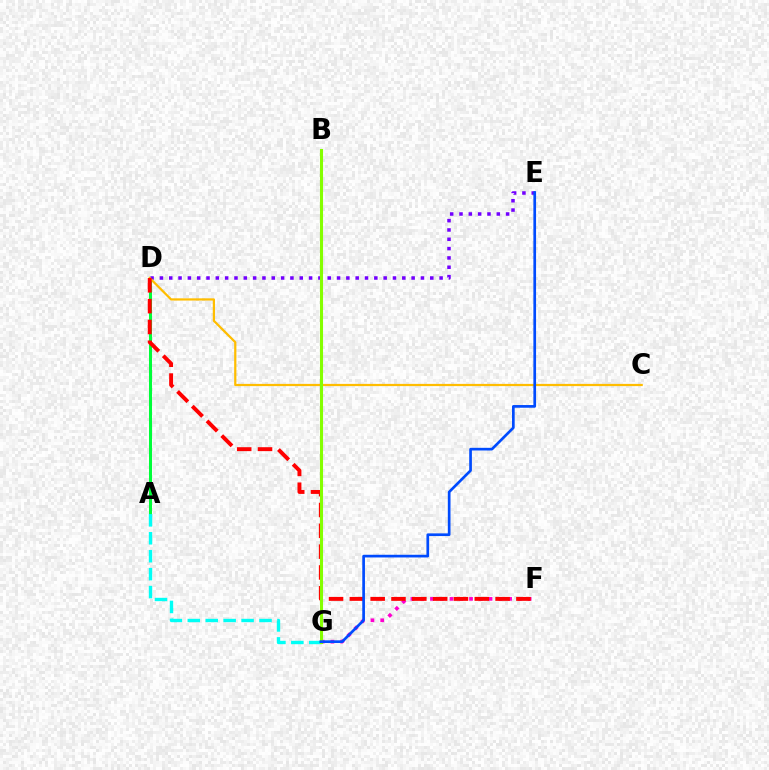{('F', 'G'): [{'color': '#ff00cf', 'line_style': 'dotted', 'thickness': 2.65}], ('A', 'D'): [{'color': '#00ff39', 'line_style': 'solid', 'thickness': 2.17}], ('D', 'E'): [{'color': '#7200ff', 'line_style': 'dotted', 'thickness': 2.53}], ('C', 'D'): [{'color': '#ffbd00', 'line_style': 'solid', 'thickness': 1.6}], ('D', 'F'): [{'color': '#ff0000', 'line_style': 'dashed', 'thickness': 2.83}], ('A', 'G'): [{'color': '#00fff6', 'line_style': 'dashed', 'thickness': 2.44}], ('B', 'G'): [{'color': '#84ff00', 'line_style': 'solid', 'thickness': 2.22}], ('E', 'G'): [{'color': '#004bff', 'line_style': 'solid', 'thickness': 1.94}]}